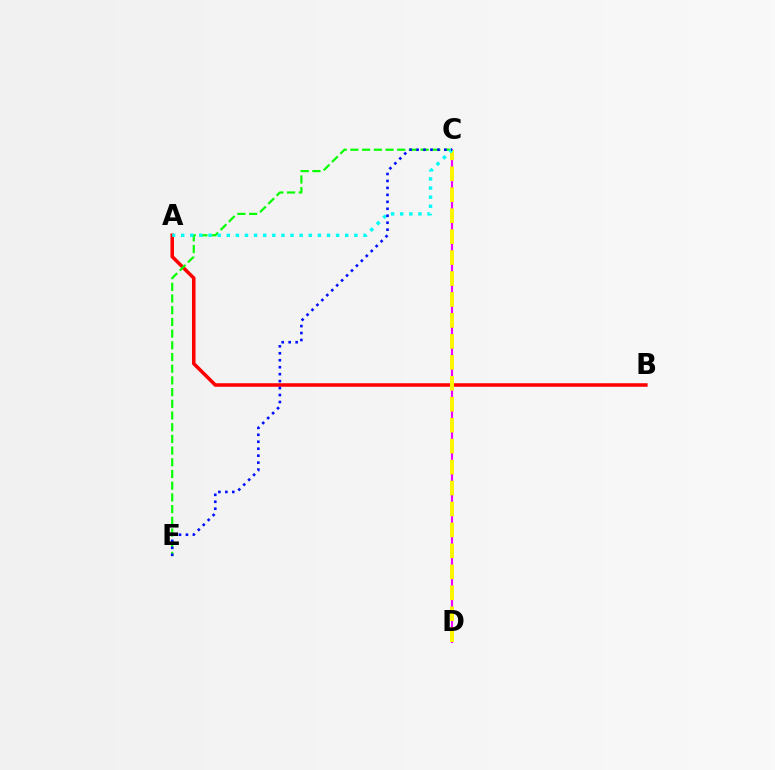{('A', 'B'): [{'color': '#ff0000', 'line_style': 'solid', 'thickness': 2.54}], ('C', 'D'): [{'color': '#ee00ff', 'line_style': 'solid', 'thickness': 1.54}, {'color': '#fcf500', 'line_style': 'dashed', 'thickness': 2.85}], ('C', 'E'): [{'color': '#08ff00', 'line_style': 'dashed', 'thickness': 1.59}, {'color': '#0010ff', 'line_style': 'dotted', 'thickness': 1.89}], ('A', 'C'): [{'color': '#00fff6', 'line_style': 'dotted', 'thickness': 2.48}]}